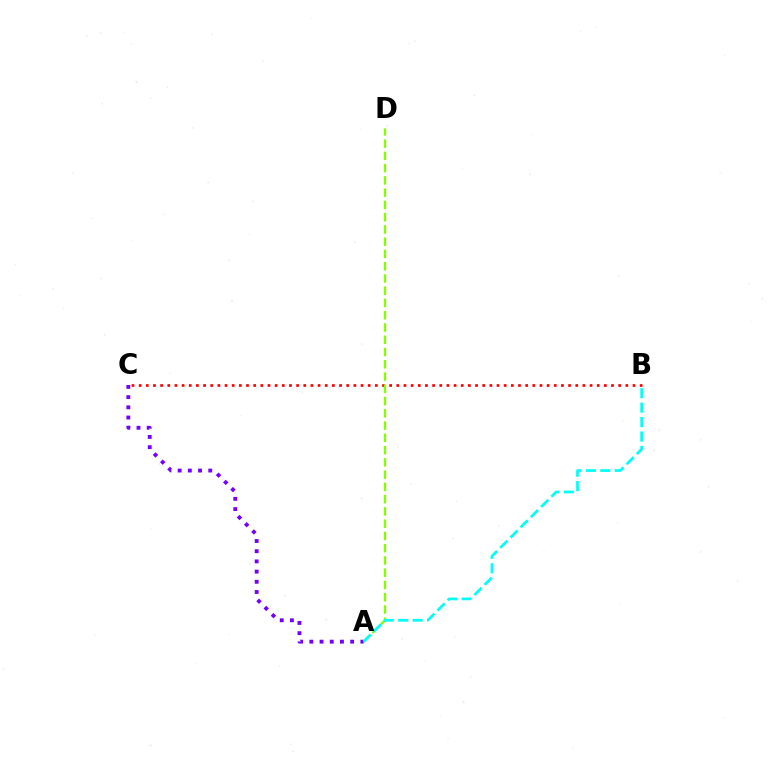{('A', 'C'): [{'color': '#7200ff', 'line_style': 'dotted', 'thickness': 2.77}], ('B', 'C'): [{'color': '#ff0000', 'line_style': 'dotted', 'thickness': 1.94}], ('A', 'D'): [{'color': '#84ff00', 'line_style': 'dashed', 'thickness': 1.67}], ('A', 'B'): [{'color': '#00fff6', 'line_style': 'dashed', 'thickness': 1.96}]}